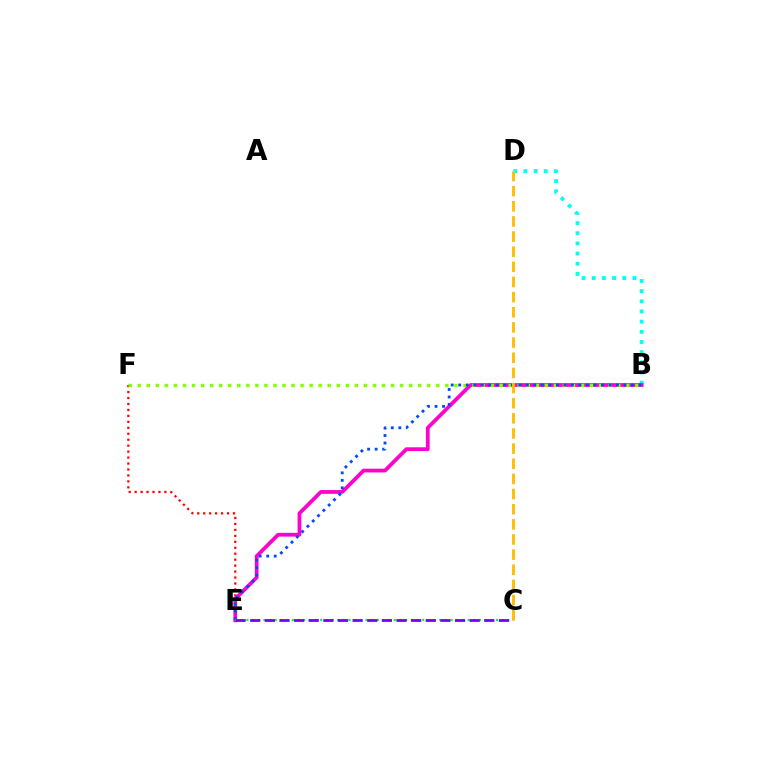{('E', 'F'): [{'color': '#ff0000', 'line_style': 'dotted', 'thickness': 1.62}], ('B', 'D'): [{'color': '#00fff6', 'line_style': 'dotted', 'thickness': 2.76}], ('B', 'E'): [{'color': '#ff00cf', 'line_style': 'solid', 'thickness': 2.7}, {'color': '#004bff', 'line_style': 'dotted', 'thickness': 2.04}], ('B', 'F'): [{'color': '#84ff00', 'line_style': 'dotted', 'thickness': 2.46}], ('C', 'D'): [{'color': '#ffbd00', 'line_style': 'dashed', 'thickness': 2.06}], ('C', 'E'): [{'color': '#00ff39', 'line_style': 'dotted', 'thickness': 1.54}, {'color': '#7200ff', 'line_style': 'dashed', 'thickness': 1.99}]}